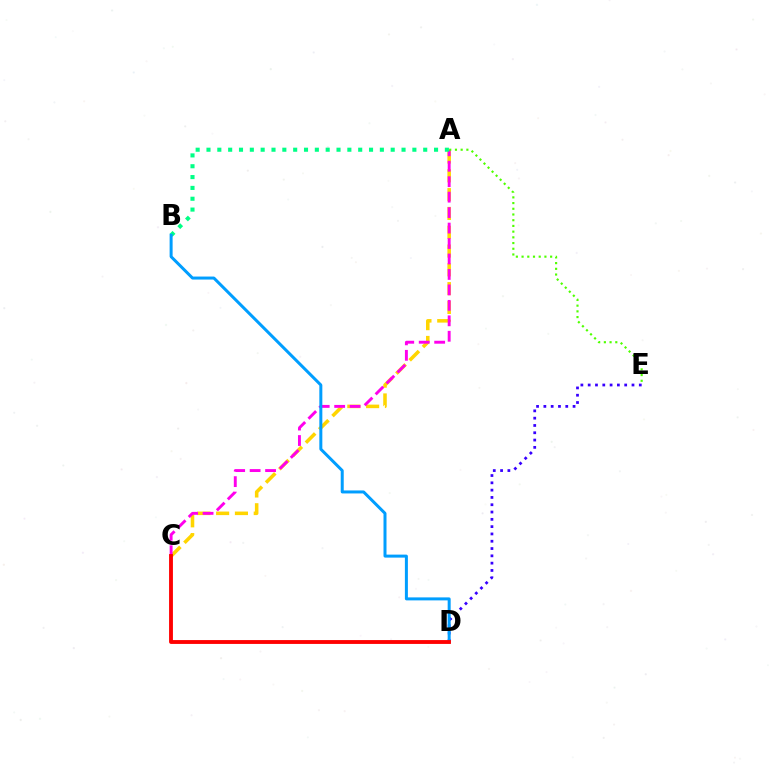{('A', 'C'): [{'color': '#ffd500', 'line_style': 'dashed', 'thickness': 2.55}, {'color': '#ff00ed', 'line_style': 'dashed', 'thickness': 2.1}], ('D', 'E'): [{'color': '#3700ff', 'line_style': 'dotted', 'thickness': 1.98}], ('A', 'E'): [{'color': '#4fff00', 'line_style': 'dotted', 'thickness': 1.55}], ('A', 'B'): [{'color': '#00ff86', 'line_style': 'dotted', 'thickness': 2.94}], ('B', 'D'): [{'color': '#009eff', 'line_style': 'solid', 'thickness': 2.16}], ('C', 'D'): [{'color': '#ff0000', 'line_style': 'solid', 'thickness': 2.77}]}